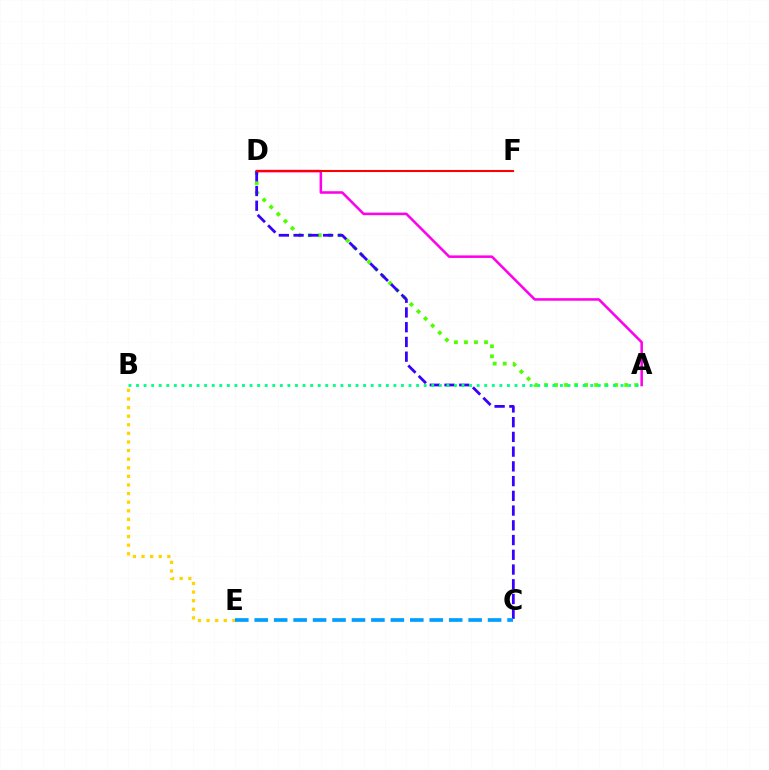{('A', 'D'): [{'color': '#4fff00', 'line_style': 'dotted', 'thickness': 2.72}, {'color': '#ff00ed', 'line_style': 'solid', 'thickness': 1.83}], ('B', 'E'): [{'color': '#ffd500', 'line_style': 'dotted', 'thickness': 2.34}], ('C', 'D'): [{'color': '#3700ff', 'line_style': 'dashed', 'thickness': 2.0}], ('C', 'E'): [{'color': '#009eff', 'line_style': 'dashed', 'thickness': 2.64}], ('A', 'B'): [{'color': '#00ff86', 'line_style': 'dotted', 'thickness': 2.06}], ('D', 'F'): [{'color': '#ff0000', 'line_style': 'solid', 'thickness': 1.5}]}